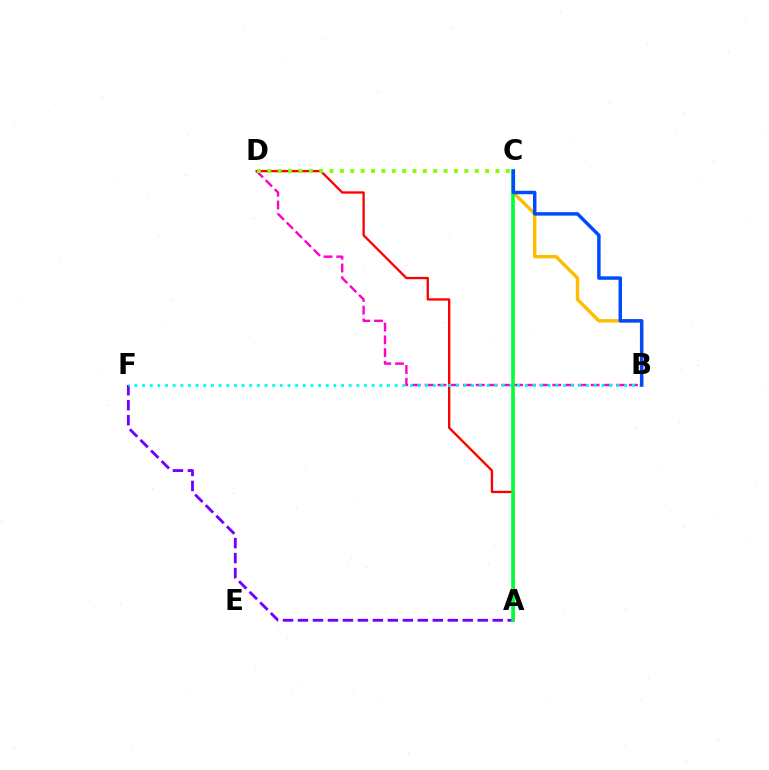{('A', 'F'): [{'color': '#7200ff', 'line_style': 'dashed', 'thickness': 2.03}], ('A', 'D'): [{'color': '#ff0000', 'line_style': 'solid', 'thickness': 1.68}], ('B', 'D'): [{'color': '#ff00cf', 'line_style': 'dashed', 'thickness': 1.73}], ('B', 'F'): [{'color': '#00fff6', 'line_style': 'dotted', 'thickness': 2.08}], ('B', 'C'): [{'color': '#ffbd00', 'line_style': 'solid', 'thickness': 2.46}, {'color': '#004bff', 'line_style': 'solid', 'thickness': 2.49}], ('C', 'D'): [{'color': '#84ff00', 'line_style': 'dotted', 'thickness': 2.82}], ('A', 'C'): [{'color': '#00ff39', 'line_style': 'solid', 'thickness': 2.62}]}